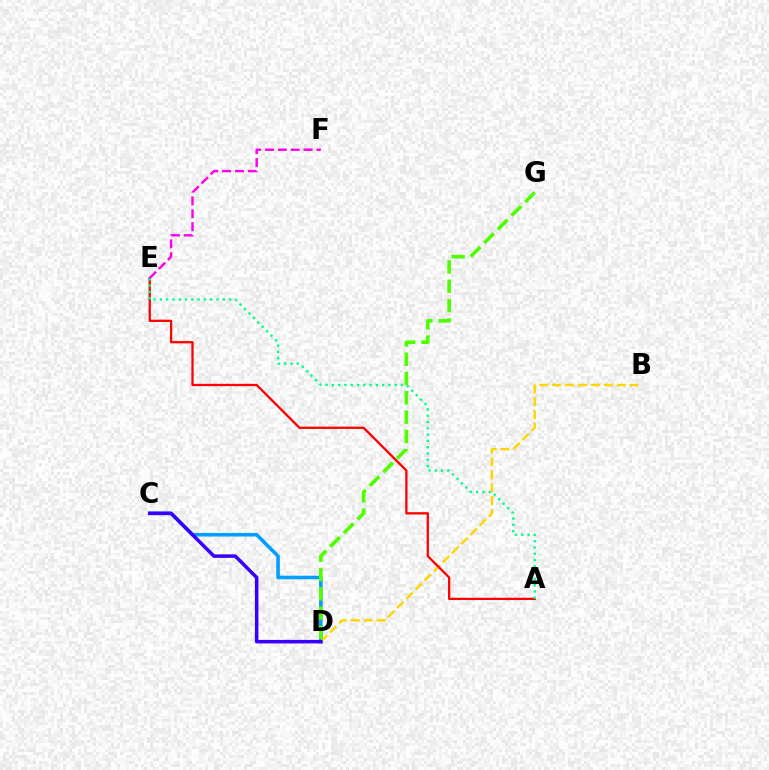{('C', 'D'): [{'color': '#009eff', 'line_style': 'solid', 'thickness': 2.57}, {'color': '#3700ff', 'line_style': 'solid', 'thickness': 2.52}], ('B', 'D'): [{'color': '#ffd500', 'line_style': 'dashed', 'thickness': 1.75}], ('D', 'G'): [{'color': '#4fff00', 'line_style': 'dashed', 'thickness': 2.62}], ('A', 'E'): [{'color': '#ff0000', 'line_style': 'solid', 'thickness': 1.64}, {'color': '#00ff86', 'line_style': 'dotted', 'thickness': 1.71}], ('E', 'F'): [{'color': '#ff00ed', 'line_style': 'dashed', 'thickness': 1.75}]}